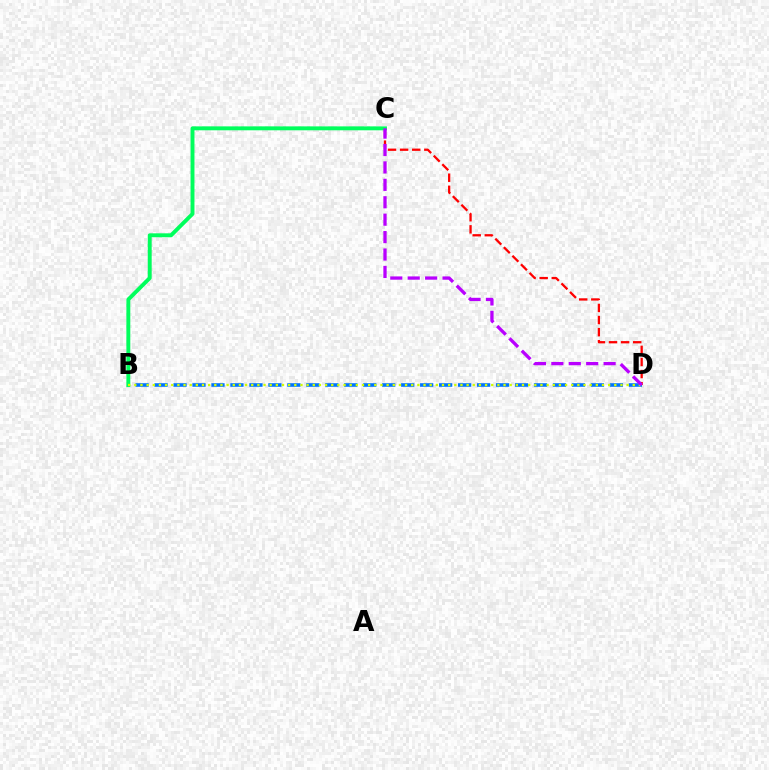{('B', 'D'): [{'color': '#0074ff', 'line_style': 'dashed', 'thickness': 2.58}, {'color': '#d1ff00', 'line_style': 'dotted', 'thickness': 1.67}], ('C', 'D'): [{'color': '#ff0000', 'line_style': 'dashed', 'thickness': 1.64}, {'color': '#b900ff', 'line_style': 'dashed', 'thickness': 2.37}], ('B', 'C'): [{'color': '#00ff5c', 'line_style': 'solid', 'thickness': 2.82}]}